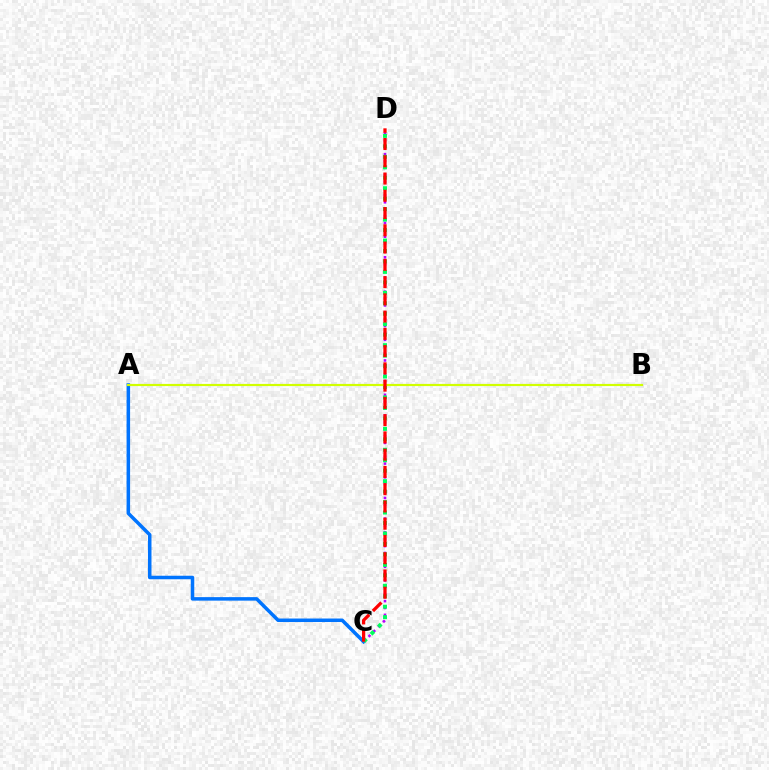{('A', 'C'): [{'color': '#0074ff', 'line_style': 'solid', 'thickness': 2.53}], ('C', 'D'): [{'color': '#b900ff', 'line_style': 'dotted', 'thickness': 1.87}, {'color': '#00ff5c', 'line_style': 'dotted', 'thickness': 2.84}, {'color': '#ff0000', 'line_style': 'dashed', 'thickness': 2.34}], ('A', 'B'): [{'color': '#d1ff00', 'line_style': 'solid', 'thickness': 1.57}]}